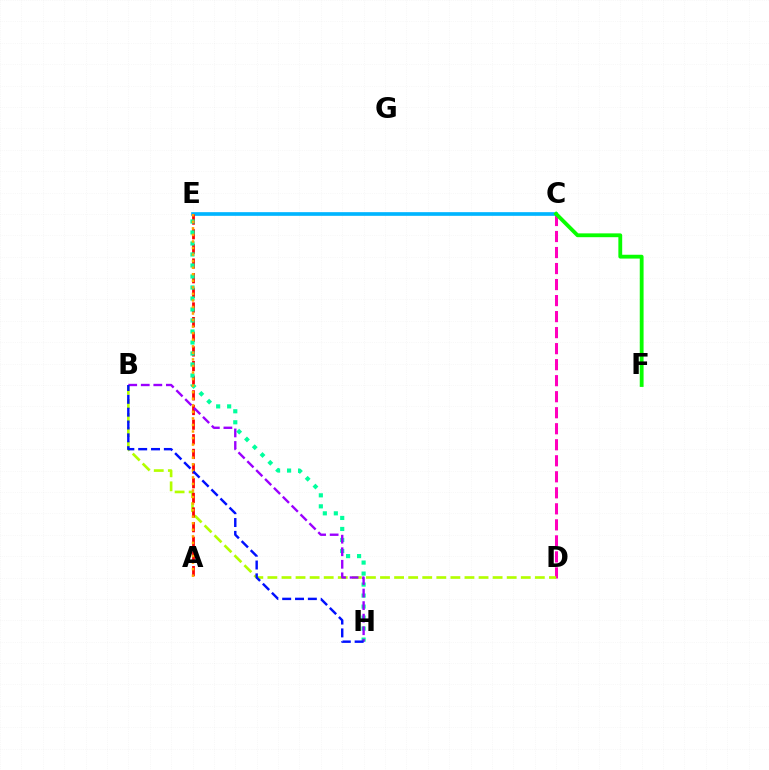{('C', 'D'): [{'color': '#ff00bd', 'line_style': 'dashed', 'thickness': 2.18}], ('C', 'E'): [{'color': '#00b5ff', 'line_style': 'solid', 'thickness': 2.64}], ('B', 'D'): [{'color': '#b3ff00', 'line_style': 'dashed', 'thickness': 1.91}], ('A', 'E'): [{'color': '#ff0000', 'line_style': 'dashed', 'thickness': 1.99}, {'color': '#ffa500', 'line_style': 'dotted', 'thickness': 1.78}], ('E', 'H'): [{'color': '#00ff9d', 'line_style': 'dotted', 'thickness': 2.99}], ('C', 'F'): [{'color': '#08ff00', 'line_style': 'solid', 'thickness': 2.75}], ('B', 'H'): [{'color': '#9b00ff', 'line_style': 'dashed', 'thickness': 1.7}, {'color': '#0010ff', 'line_style': 'dashed', 'thickness': 1.74}]}